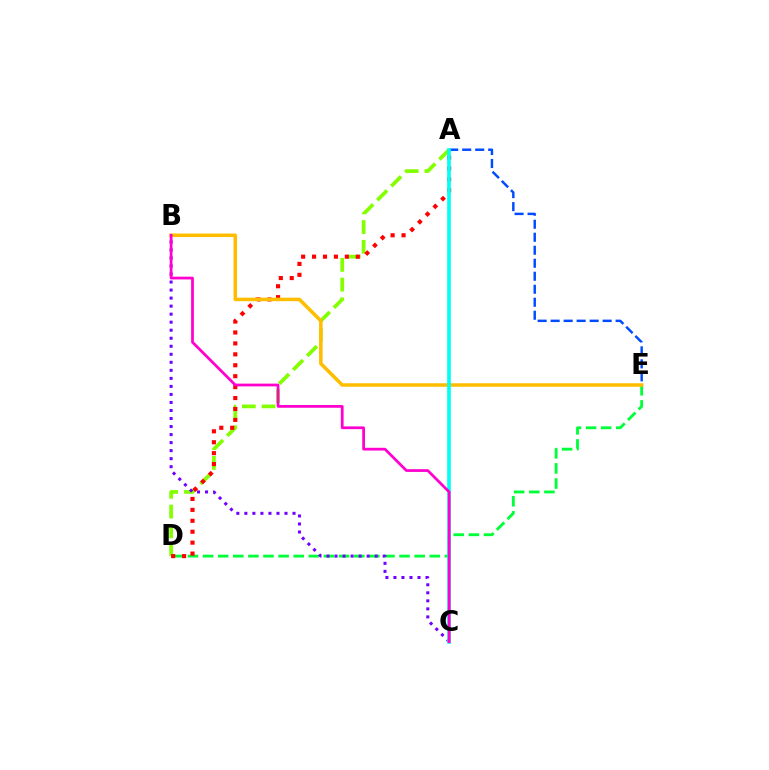{('A', 'D'): [{'color': '#84ff00', 'line_style': 'dashed', 'thickness': 2.68}, {'color': '#ff0000', 'line_style': 'dotted', 'thickness': 2.97}], ('A', 'E'): [{'color': '#004bff', 'line_style': 'dashed', 'thickness': 1.77}], ('D', 'E'): [{'color': '#00ff39', 'line_style': 'dashed', 'thickness': 2.05}], ('B', 'C'): [{'color': '#7200ff', 'line_style': 'dotted', 'thickness': 2.18}, {'color': '#ff00cf', 'line_style': 'solid', 'thickness': 1.98}], ('B', 'E'): [{'color': '#ffbd00', 'line_style': 'solid', 'thickness': 2.53}], ('A', 'C'): [{'color': '#00fff6', 'line_style': 'solid', 'thickness': 2.63}]}